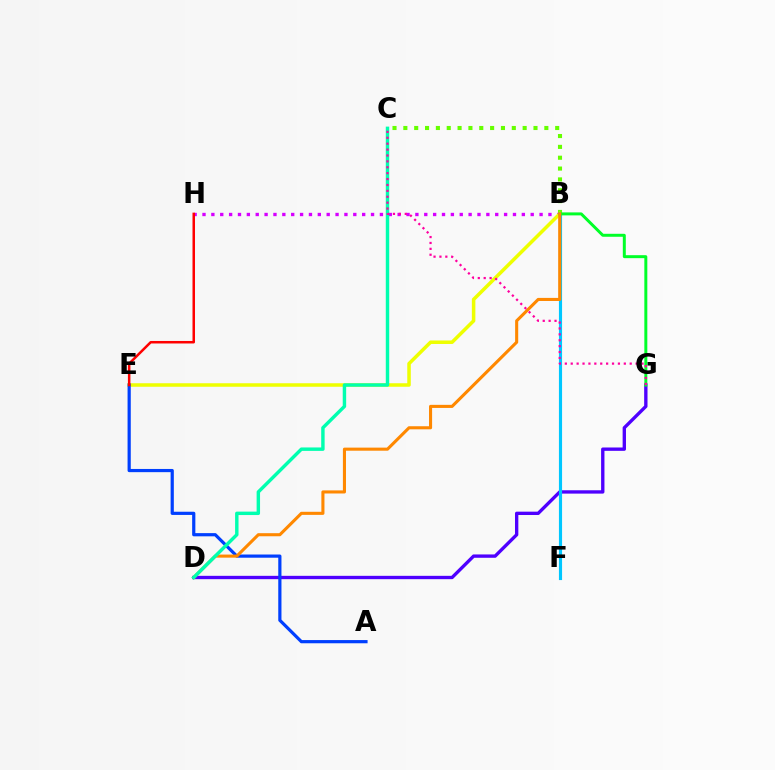{('B', 'C'): [{'color': '#66ff00', 'line_style': 'dotted', 'thickness': 2.95}], ('D', 'G'): [{'color': '#4f00ff', 'line_style': 'solid', 'thickness': 2.41}], ('B', 'H'): [{'color': '#d600ff', 'line_style': 'dotted', 'thickness': 2.41}], ('B', 'E'): [{'color': '#eeff00', 'line_style': 'solid', 'thickness': 2.53}], ('A', 'E'): [{'color': '#003fff', 'line_style': 'solid', 'thickness': 2.3}], ('B', 'F'): [{'color': '#00c7ff', 'line_style': 'solid', 'thickness': 2.26}], ('B', 'G'): [{'color': '#00ff27', 'line_style': 'solid', 'thickness': 2.14}], ('E', 'H'): [{'color': '#ff0000', 'line_style': 'solid', 'thickness': 1.81}], ('B', 'D'): [{'color': '#ff8800', 'line_style': 'solid', 'thickness': 2.22}], ('C', 'D'): [{'color': '#00ffaf', 'line_style': 'solid', 'thickness': 2.47}], ('C', 'G'): [{'color': '#ff00a0', 'line_style': 'dotted', 'thickness': 1.6}]}